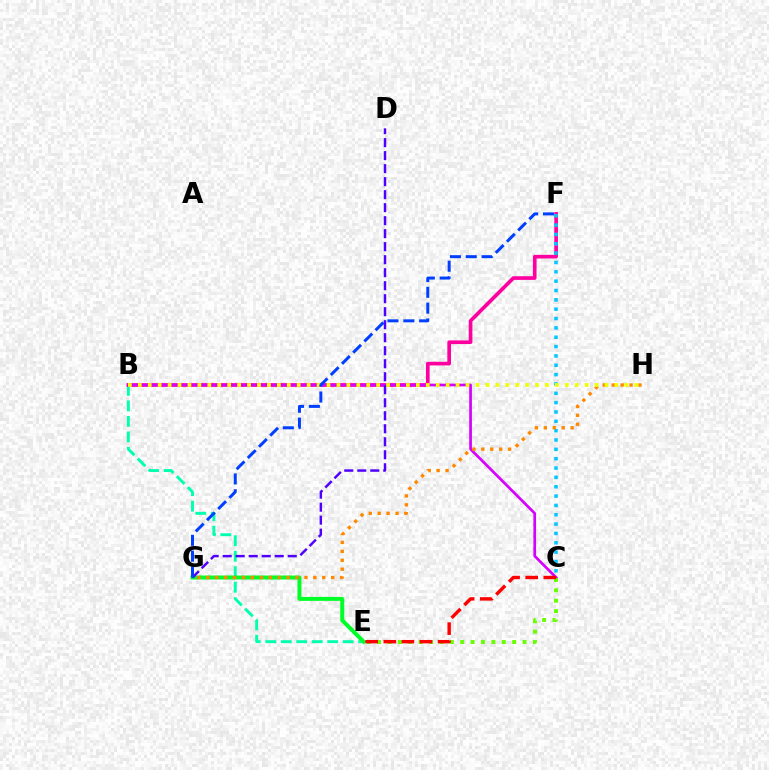{('B', 'E'): [{'color': '#00ffaf', 'line_style': 'dashed', 'thickness': 2.1}], ('B', 'F'): [{'color': '#ff00a0', 'line_style': 'solid', 'thickness': 2.64}], ('E', 'G'): [{'color': '#00ff27', 'line_style': 'solid', 'thickness': 2.86}], ('B', 'C'): [{'color': '#d600ff', 'line_style': 'solid', 'thickness': 1.94}], ('C', 'E'): [{'color': '#66ff00', 'line_style': 'dotted', 'thickness': 2.82}, {'color': '#ff0000', 'line_style': 'dashed', 'thickness': 2.46}], ('C', 'F'): [{'color': '#00c7ff', 'line_style': 'dotted', 'thickness': 2.54}], ('G', 'H'): [{'color': '#ff8800', 'line_style': 'dotted', 'thickness': 2.42}], ('D', 'G'): [{'color': '#4f00ff', 'line_style': 'dashed', 'thickness': 1.77}], ('B', 'H'): [{'color': '#eeff00', 'line_style': 'dotted', 'thickness': 2.7}], ('F', 'G'): [{'color': '#003fff', 'line_style': 'dashed', 'thickness': 2.15}]}